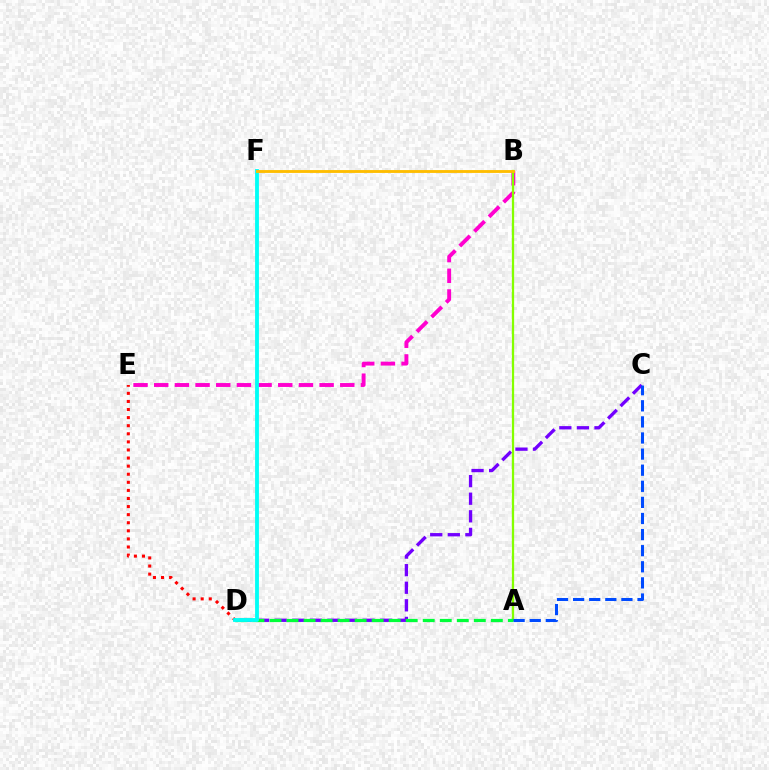{('B', 'E'): [{'color': '#ff00cf', 'line_style': 'dashed', 'thickness': 2.81}], ('C', 'D'): [{'color': '#7200ff', 'line_style': 'dashed', 'thickness': 2.39}], ('A', 'B'): [{'color': '#84ff00', 'line_style': 'solid', 'thickness': 1.64}], ('A', 'D'): [{'color': '#00ff39', 'line_style': 'dashed', 'thickness': 2.31}], ('D', 'E'): [{'color': '#ff0000', 'line_style': 'dotted', 'thickness': 2.2}], ('A', 'C'): [{'color': '#004bff', 'line_style': 'dashed', 'thickness': 2.19}], ('D', 'F'): [{'color': '#00fff6', 'line_style': 'solid', 'thickness': 2.76}], ('B', 'F'): [{'color': '#ffbd00', 'line_style': 'solid', 'thickness': 2.06}]}